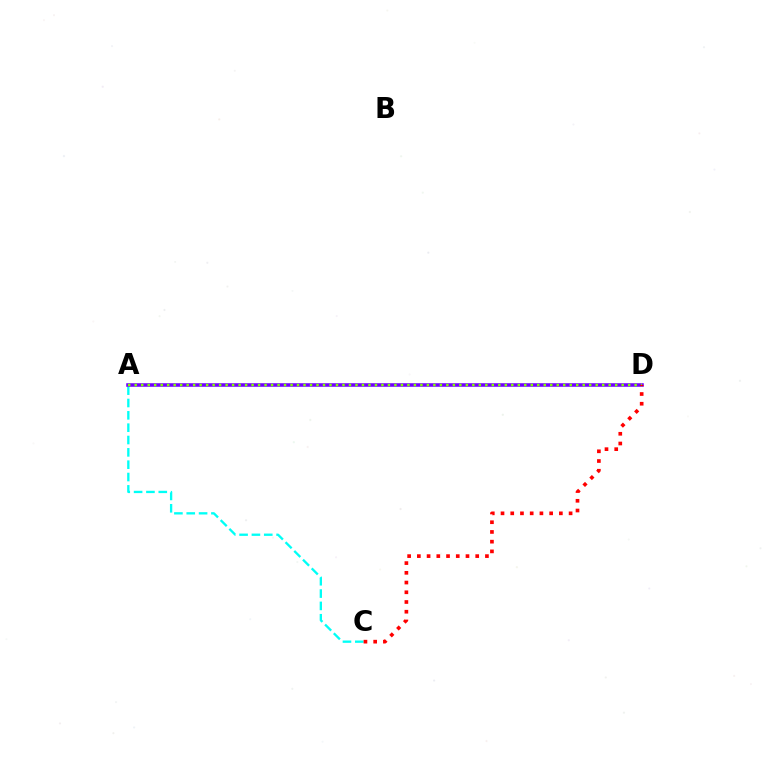{('A', 'C'): [{'color': '#00fff6', 'line_style': 'dashed', 'thickness': 1.68}], ('A', 'D'): [{'color': '#7200ff', 'line_style': 'solid', 'thickness': 2.56}, {'color': '#84ff00', 'line_style': 'dotted', 'thickness': 1.76}], ('C', 'D'): [{'color': '#ff0000', 'line_style': 'dotted', 'thickness': 2.64}]}